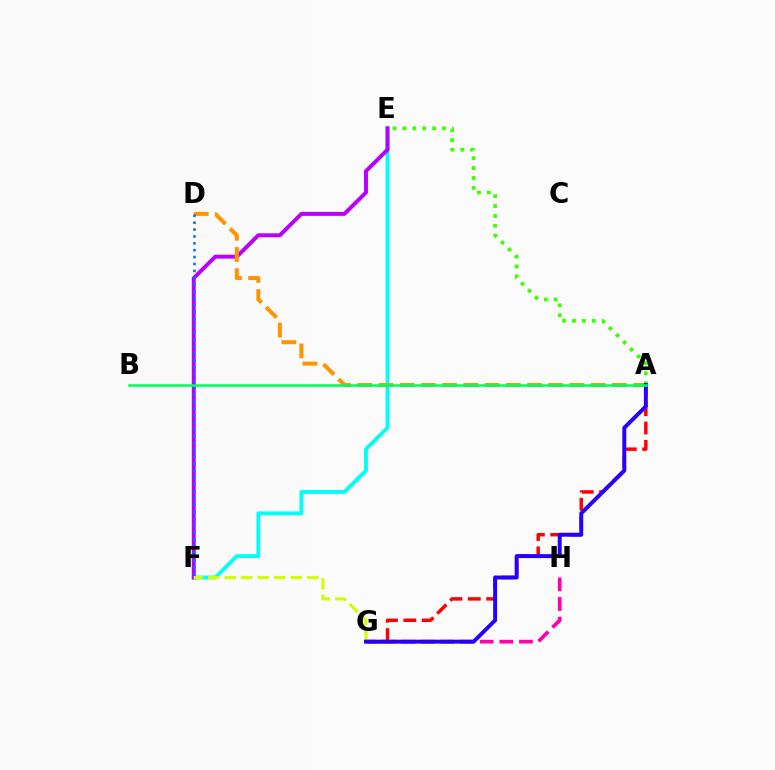{('E', 'F'): [{'color': '#00fff6', 'line_style': 'solid', 'thickness': 2.76}, {'color': '#b900ff', 'line_style': 'solid', 'thickness': 2.84}], ('F', 'G'): [{'color': '#d1ff00', 'line_style': 'dashed', 'thickness': 2.24}], ('A', 'D'): [{'color': '#ff9400', 'line_style': 'dashed', 'thickness': 2.88}], ('A', 'E'): [{'color': '#3dff00', 'line_style': 'dotted', 'thickness': 2.69}], ('A', 'G'): [{'color': '#ff0000', 'line_style': 'dashed', 'thickness': 2.49}, {'color': '#2500ff', 'line_style': 'solid', 'thickness': 2.84}], ('G', 'H'): [{'color': '#ff00ac', 'line_style': 'dashed', 'thickness': 2.67}], ('D', 'F'): [{'color': '#0074ff', 'line_style': 'dotted', 'thickness': 1.87}], ('A', 'B'): [{'color': '#00ff5c', 'line_style': 'solid', 'thickness': 1.85}]}